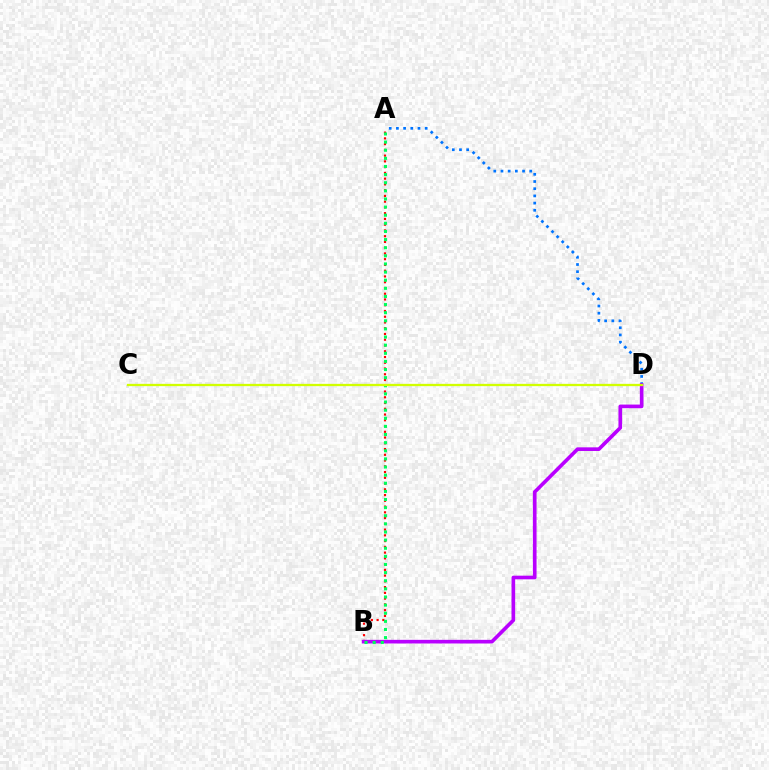{('A', 'B'): [{'color': '#ff0000', 'line_style': 'dotted', 'thickness': 1.56}, {'color': '#00ff5c', 'line_style': 'dotted', 'thickness': 2.21}], ('A', 'D'): [{'color': '#0074ff', 'line_style': 'dotted', 'thickness': 1.95}], ('B', 'D'): [{'color': '#b900ff', 'line_style': 'solid', 'thickness': 2.63}], ('C', 'D'): [{'color': '#d1ff00', 'line_style': 'solid', 'thickness': 1.65}]}